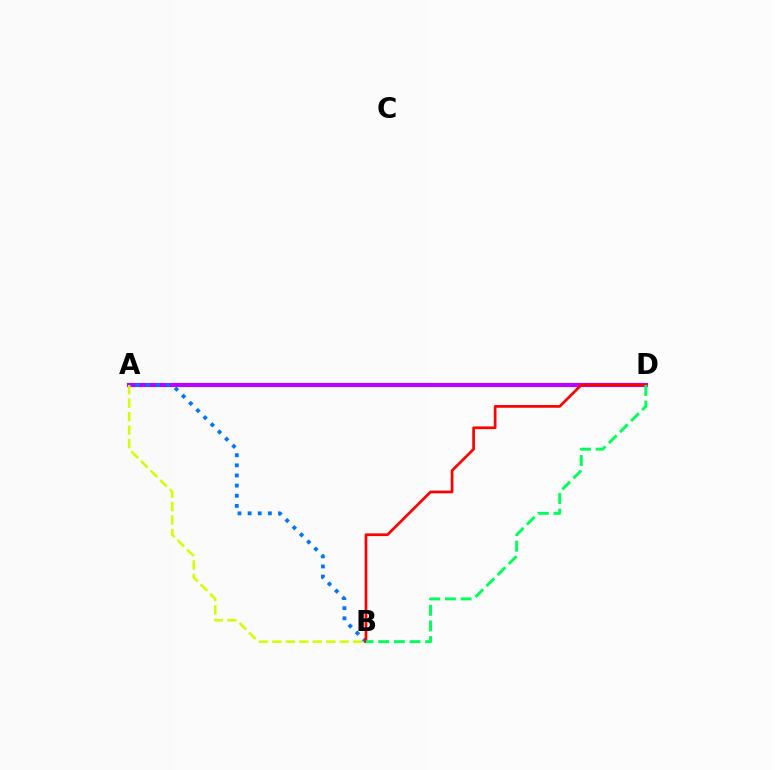{('A', 'D'): [{'color': '#b900ff', 'line_style': 'solid', 'thickness': 2.98}], ('A', 'B'): [{'color': '#d1ff00', 'line_style': 'dashed', 'thickness': 1.83}, {'color': '#0074ff', 'line_style': 'dotted', 'thickness': 2.75}], ('B', 'D'): [{'color': '#ff0000', 'line_style': 'solid', 'thickness': 1.96}, {'color': '#00ff5c', 'line_style': 'dashed', 'thickness': 2.12}]}